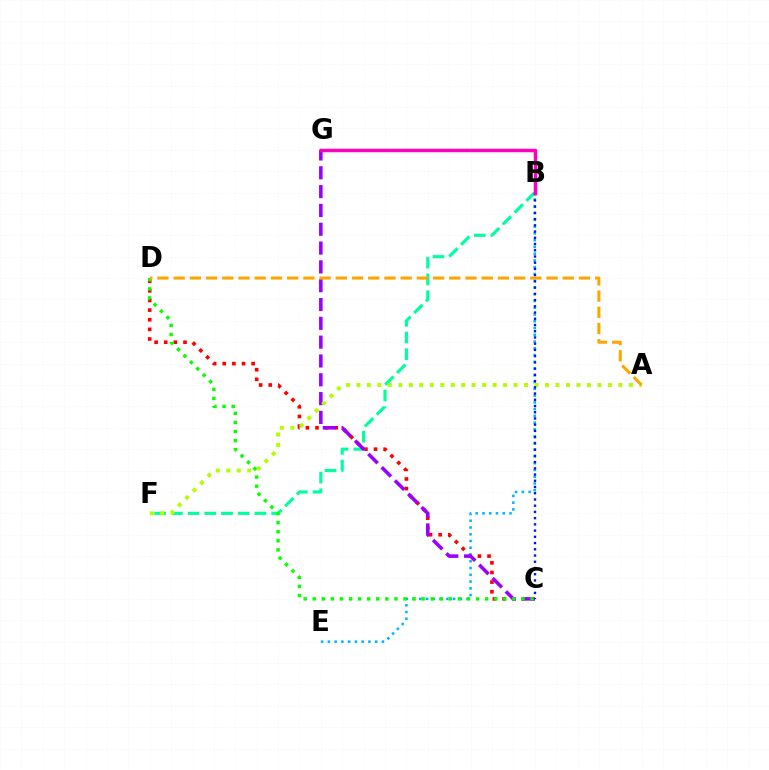{('C', 'D'): [{'color': '#ff0000', 'line_style': 'dotted', 'thickness': 2.62}, {'color': '#08ff00', 'line_style': 'dotted', 'thickness': 2.47}], ('B', 'F'): [{'color': '#00ff9d', 'line_style': 'dashed', 'thickness': 2.27}], ('B', 'E'): [{'color': '#00b5ff', 'line_style': 'dotted', 'thickness': 1.84}], ('C', 'G'): [{'color': '#9b00ff', 'line_style': 'dashed', 'thickness': 2.56}], ('A', 'F'): [{'color': '#b3ff00', 'line_style': 'dotted', 'thickness': 2.85}], ('B', 'C'): [{'color': '#0010ff', 'line_style': 'dotted', 'thickness': 1.69}], ('B', 'G'): [{'color': '#ff00bd', 'line_style': 'solid', 'thickness': 2.5}], ('A', 'D'): [{'color': '#ffa500', 'line_style': 'dashed', 'thickness': 2.2}]}